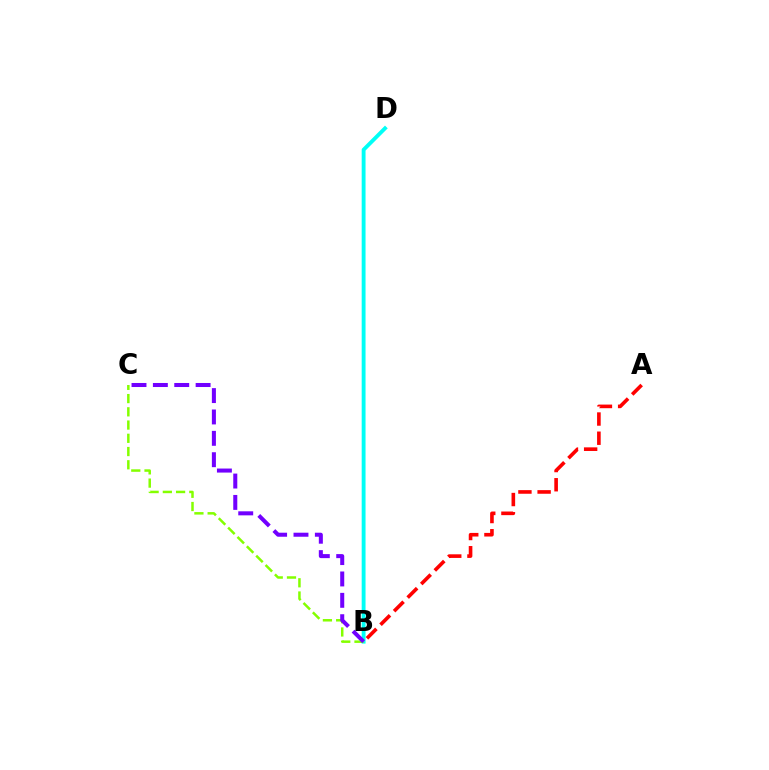{('B', 'D'): [{'color': '#00fff6', 'line_style': 'solid', 'thickness': 2.78}], ('B', 'C'): [{'color': '#84ff00', 'line_style': 'dashed', 'thickness': 1.8}, {'color': '#7200ff', 'line_style': 'dashed', 'thickness': 2.9}], ('A', 'B'): [{'color': '#ff0000', 'line_style': 'dashed', 'thickness': 2.61}]}